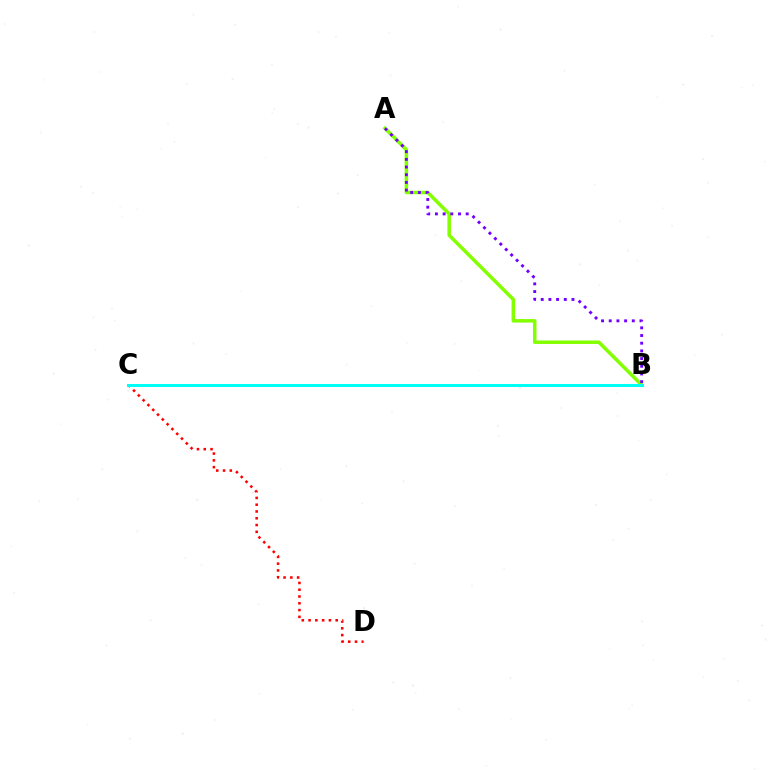{('A', 'B'): [{'color': '#84ff00', 'line_style': 'solid', 'thickness': 2.53}, {'color': '#7200ff', 'line_style': 'dotted', 'thickness': 2.09}], ('C', 'D'): [{'color': '#ff0000', 'line_style': 'dotted', 'thickness': 1.84}], ('B', 'C'): [{'color': '#00fff6', 'line_style': 'solid', 'thickness': 2.18}]}